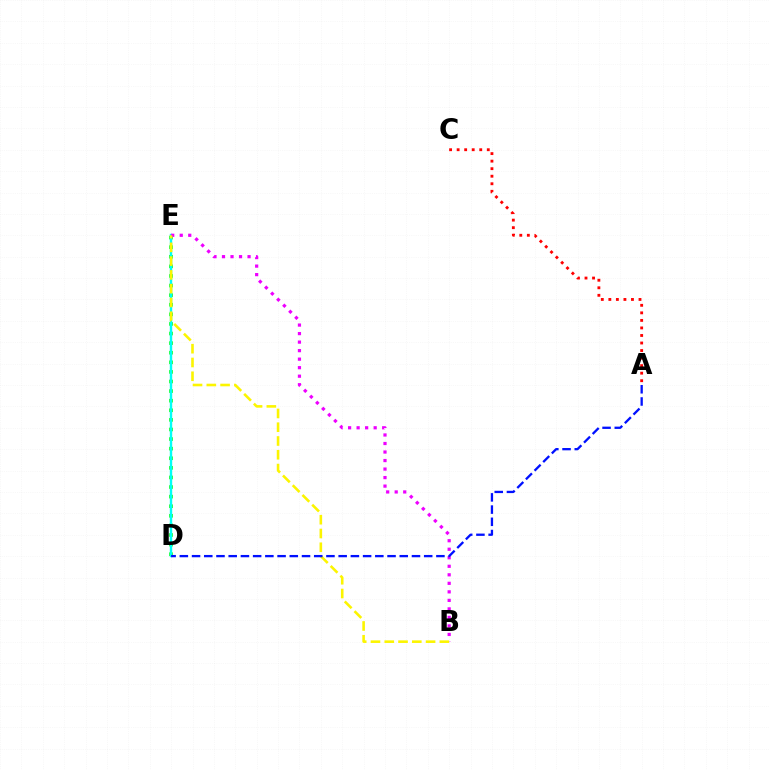{('D', 'E'): [{'color': '#08ff00', 'line_style': 'dotted', 'thickness': 2.61}, {'color': '#00fff6', 'line_style': 'solid', 'thickness': 1.73}], ('A', 'C'): [{'color': '#ff0000', 'line_style': 'dotted', 'thickness': 2.05}], ('B', 'E'): [{'color': '#ee00ff', 'line_style': 'dotted', 'thickness': 2.32}, {'color': '#fcf500', 'line_style': 'dashed', 'thickness': 1.87}], ('A', 'D'): [{'color': '#0010ff', 'line_style': 'dashed', 'thickness': 1.66}]}